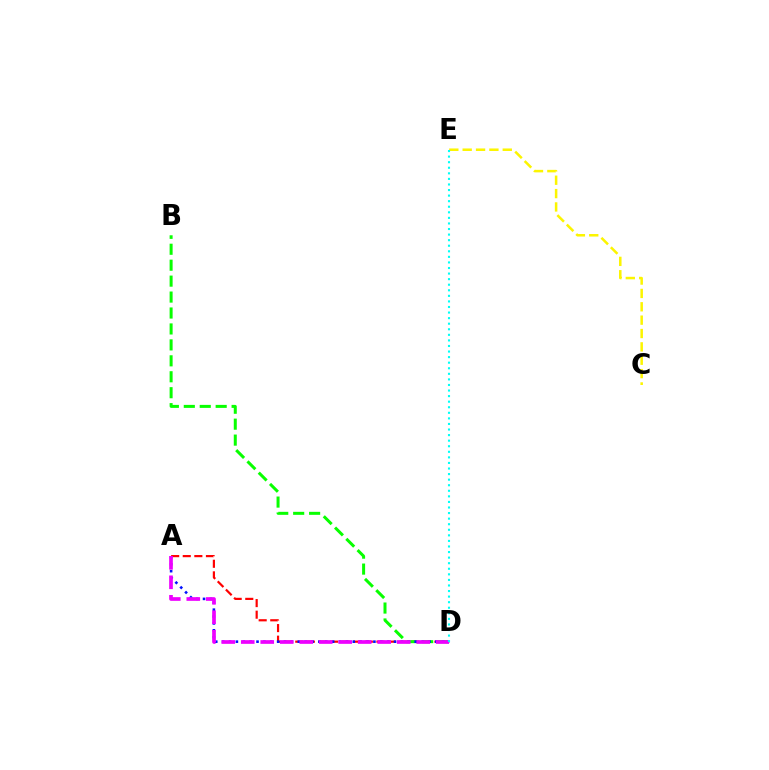{('A', 'D'): [{'color': '#ff0000', 'line_style': 'dashed', 'thickness': 1.58}, {'color': '#0010ff', 'line_style': 'dotted', 'thickness': 1.87}, {'color': '#ee00ff', 'line_style': 'dashed', 'thickness': 2.65}], ('B', 'D'): [{'color': '#08ff00', 'line_style': 'dashed', 'thickness': 2.17}], ('C', 'E'): [{'color': '#fcf500', 'line_style': 'dashed', 'thickness': 1.82}], ('D', 'E'): [{'color': '#00fff6', 'line_style': 'dotted', 'thickness': 1.51}]}